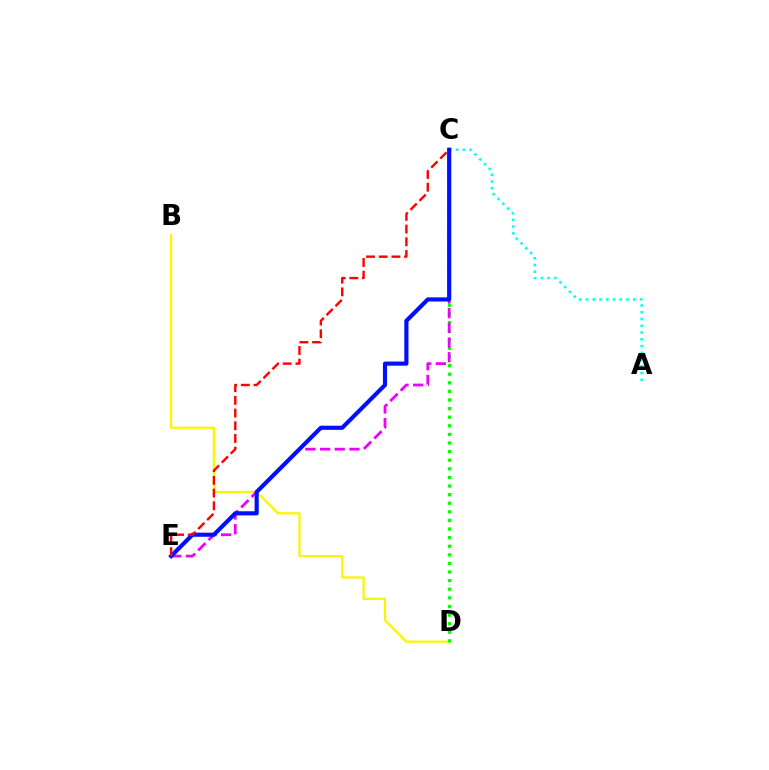{('B', 'D'): [{'color': '#fcf500', 'line_style': 'solid', 'thickness': 1.61}], ('C', 'D'): [{'color': '#08ff00', 'line_style': 'dotted', 'thickness': 2.34}], ('C', 'E'): [{'color': '#ee00ff', 'line_style': 'dashed', 'thickness': 2.0}, {'color': '#0010ff', 'line_style': 'solid', 'thickness': 2.98}, {'color': '#ff0000', 'line_style': 'dashed', 'thickness': 1.72}], ('A', 'C'): [{'color': '#00fff6', 'line_style': 'dotted', 'thickness': 1.83}]}